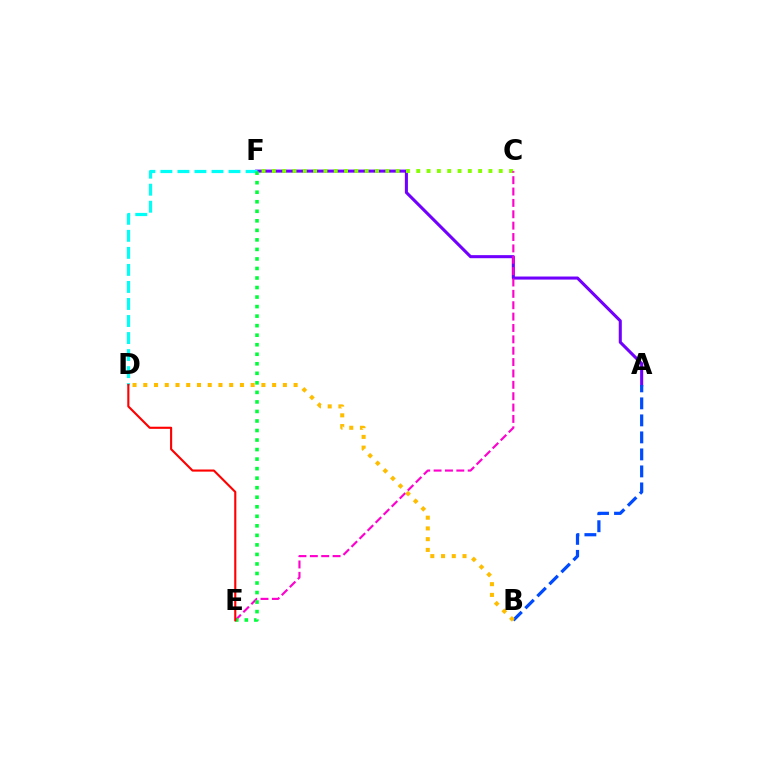{('A', 'F'): [{'color': '#7200ff', 'line_style': 'solid', 'thickness': 2.21}], ('C', 'F'): [{'color': '#84ff00', 'line_style': 'dotted', 'thickness': 2.8}], ('C', 'E'): [{'color': '#ff00cf', 'line_style': 'dashed', 'thickness': 1.54}], ('A', 'B'): [{'color': '#004bff', 'line_style': 'dashed', 'thickness': 2.31}], ('D', 'F'): [{'color': '#00fff6', 'line_style': 'dashed', 'thickness': 2.31}], ('E', 'F'): [{'color': '#00ff39', 'line_style': 'dotted', 'thickness': 2.59}], ('D', 'E'): [{'color': '#ff0000', 'line_style': 'solid', 'thickness': 1.53}], ('B', 'D'): [{'color': '#ffbd00', 'line_style': 'dotted', 'thickness': 2.92}]}